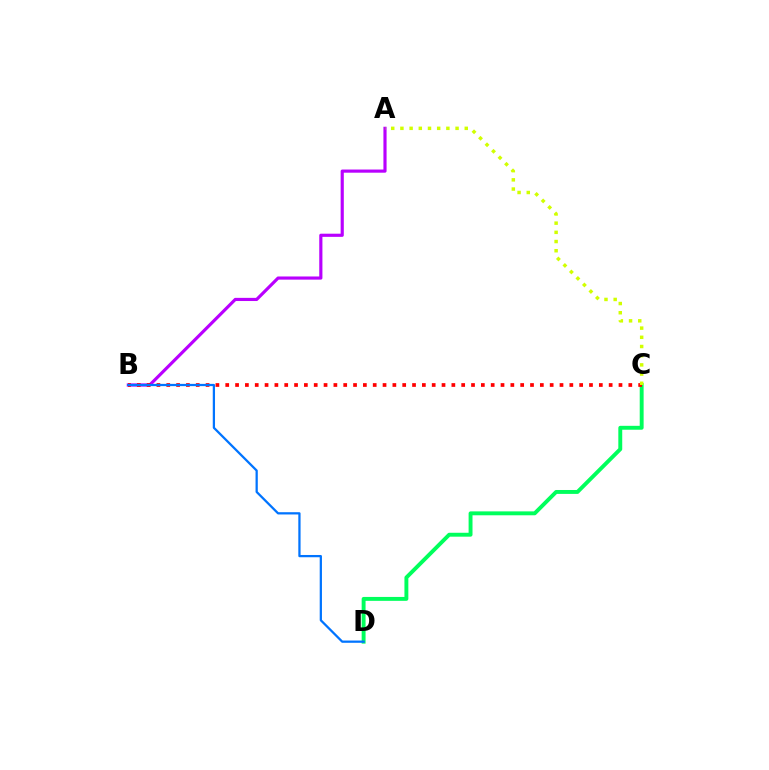{('A', 'B'): [{'color': '#b900ff', 'line_style': 'solid', 'thickness': 2.27}], ('C', 'D'): [{'color': '#00ff5c', 'line_style': 'solid', 'thickness': 2.81}], ('B', 'C'): [{'color': '#ff0000', 'line_style': 'dotted', 'thickness': 2.67}], ('B', 'D'): [{'color': '#0074ff', 'line_style': 'solid', 'thickness': 1.62}], ('A', 'C'): [{'color': '#d1ff00', 'line_style': 'dotted', 'thickness': 2.5}]}